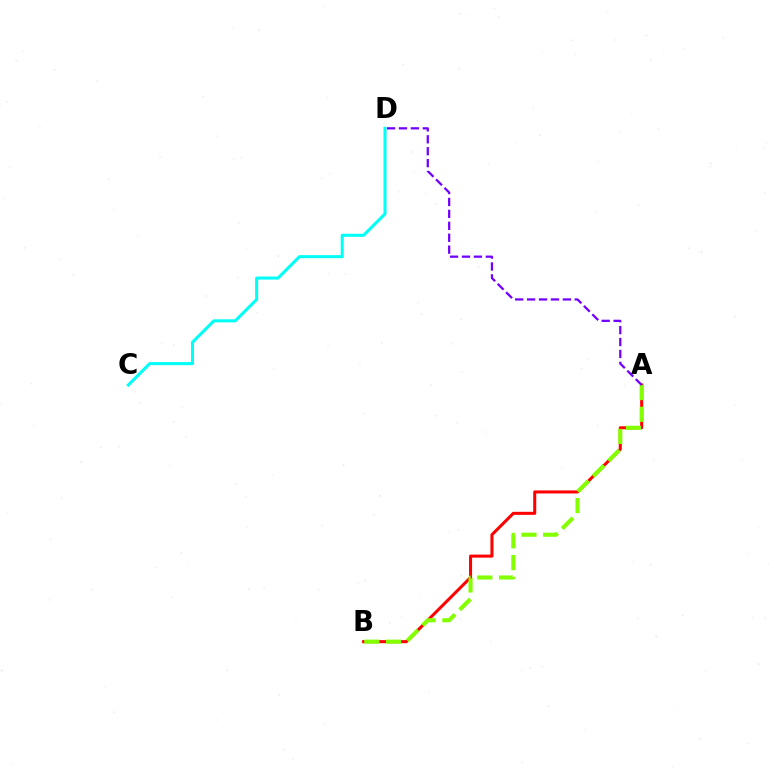{('A', 'B'): [{'color': '#ff0000', 'line_style': 'solid', 'thickness': 2.19}, {'color': '#84ff00', 'line_style': 'dashed', 'thickness': 2.95}], ('A', 'D'): [{'color': '#7200ff', 'line_style': 'dashed', 'thickness': 1.62}], ('C', 'D'): [{'color': '#00fff6', 'line_style': 'solid', 'thickness': 2.2}]}